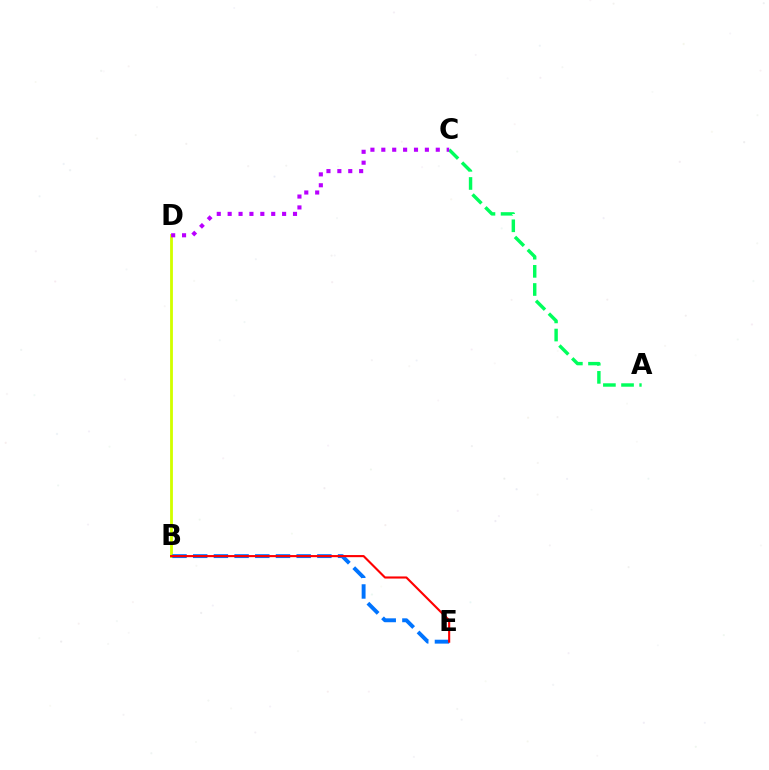{('B', 'D'): [{'color': '#d1ff00', 'line_style': 'solid', 'thickness': 2.03}], ('A', 'C'): [{'color': '#00ff5c', 'line_style': 'dashed', 'thickness': 2.46}], ('C', 'D'): [{'color': '#b900ff', 'line_style': 'dotted', 'thickness': 2.96}], ('B', 'E'): [{'color': '#0074ff', 'line_style': 'dashed', 'thickness': 2.81}, {'color': '#ff0000', 'line_style': 'solid', 'thickness': 1.53}]}